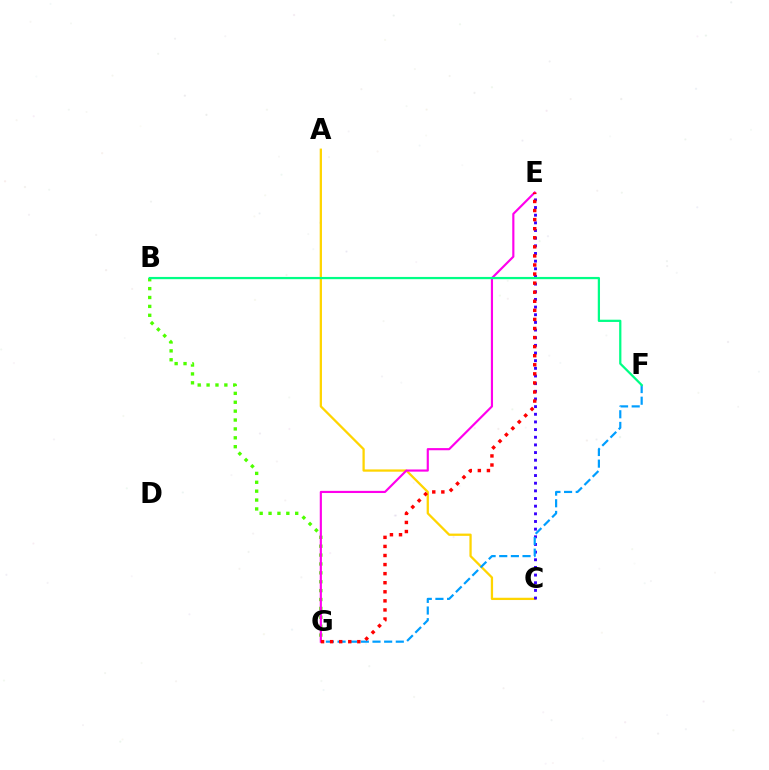{('A', 'C'): [{'color': '#ffd500', 'line_style': 'solid', 'thickness': 1.64}], ('C', 'E'): [{'color': '#3700ff', 'line_style': 'dotted', 'thickness': 2.08}], ('B', 'G'): [{'color': '#4fff00', 'line_style': 'dotted', 'thickness': 2.41}], ('F', 'G'): [{'color': '#009eff', 'line_style': 'dashed', 'thickness': 1.58}], ('E', 'G'): [{'color': '#ff00ed', 'line_style': 'solid', 'thickness': 1.55}, {'color': '#ff0000', 'line_style': 'dotted', 'thickness': 2.47}], ('B', 'F'): [{'color': '#00ff86', 'line_style': 'solid', 'thickness': 1.61}]}